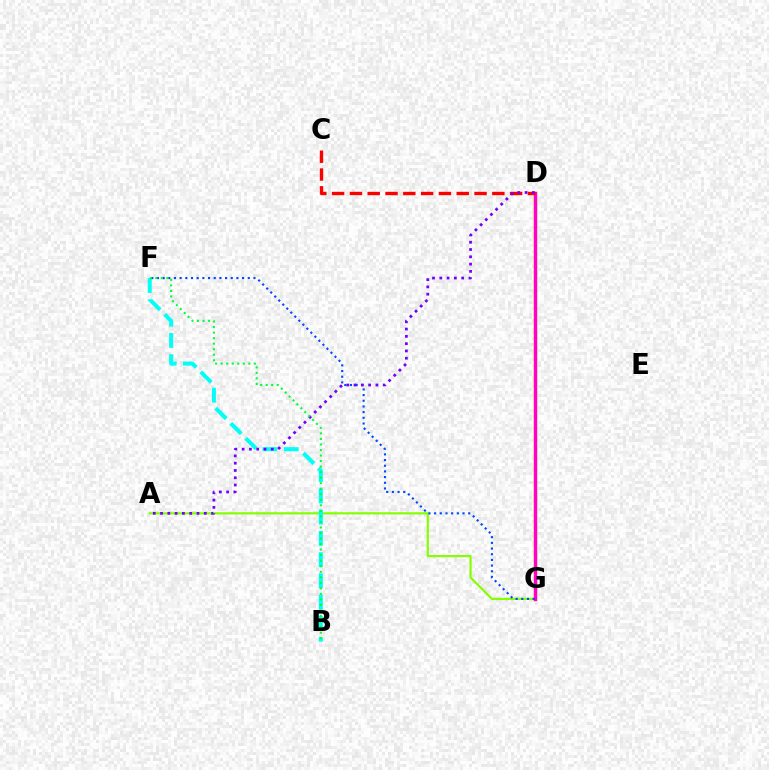{('A', 'G'): [{'color': '#84ff00', 'line_style': 'solid', 'thickness': 1.57}], ('B', 'F'): [{'color': '#00fff6', 'line_style': 'dashed', 'thickness': 2.89}, {'color': '#00ff39', 'line_style': 'dotted', 'thickness': 1.5}], ('D', 'G'): [{'color': '#ffbd00', 'line_style': 'solid', 'thickness': 2.47}, {'color': '#ff00cf', 'line_style': 'solid', 'thickness': 2.36}], ('C', 'D'): [{'color': '#ff0000', 'line_style': 'dashed', 'thickness': 2.42}], ('F', 'G'): [{'color': '#004bff', 'line_style': 'dotted', 'thickness': 1.54}], ('A', 'D'): [{'color': '#7200ff', 'line_style': 'dotted', 'thickness': 1.98}]}